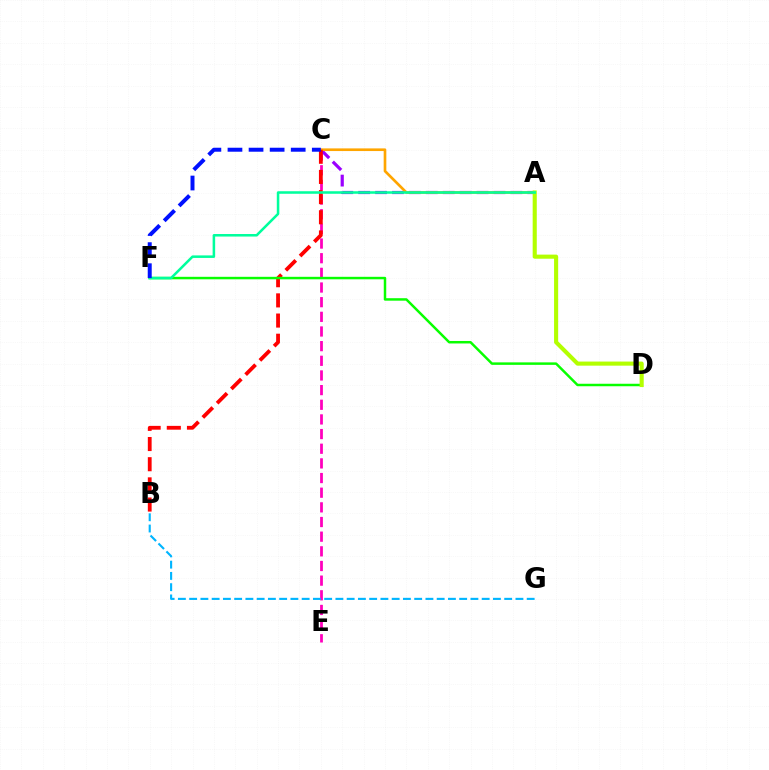{('C', 'E'): [{'color': '#ff00bd', 'line_style': 'dashed', 'thickness': 1.99}], ('A', 'C'): [{'color': '#9b00ff', 'line_style': 'dashed', 'thickness': 2.3}, {'color': '#ffa500', 'line_style': 'solid', 'thickness': 1.92}], ('B', 'C'): [{'color': '#ff0000', 'line_style': 'dashed', 'thickness': 2.74}], ('D', 'F'): [{'color': '#08ff00', 'line_style': 'solid', 'thickness': 1.79}], ('A', 'D'): [{'color': '#b3ff00', 'line_style': 'solid', 'thickness': 2.95}], ('B', 'G'): [{'color': '#00b5ff', 'line_style': 'dashed', 'thickness': 1.53}], ('A', 'F'): [{'color': '#00ff9d', 'line_style': 'solid', 'thickness': 1.83}], ('C', 'F'): [{'color': '#0010ff', 'line_style': 'dashed', 'thickness': 2.86}]}